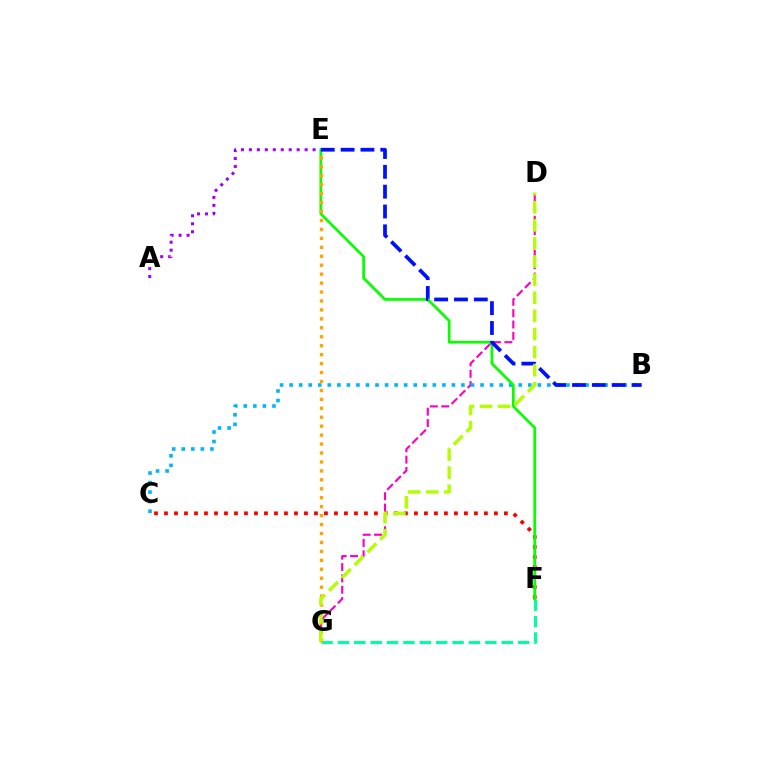{('C', 'F'): [{'color': '#ff0000', 'line_style': 'dotted', 'thickness': 2.72}], ('A', 'E'): [{'color': '#9b00ff', 'line_style': 'dotted', 'thickness': 2.16}], ('D', 'G'): [{'color': '#ff00bd', 'line_style': 'dashed', 'thickness': 1.54}, {'color': '#b3ff00', 'line_style': 'dashed', 'thickness': 2.46}], ('B', 'C'): [{'color': '#00b5ff', 'line_style': 'dotted', 'thickness': 2.59}], ('F', 'G'): [{'color': '#00ff9d', 'line_style': 'dashed', 'thickness': 2.23}], ('E', 'F'): [{'color': '#08ff00', 'line_style': 'solid', 'thickness': 1.97}], ('E', 'G'): [{'color': '#ffa500', 'line_style': 'dotted', 'thickness': 2.43}], ('B', 'E'): [{'color': '#0010ff', 'line_style': 'dashed', 'thickness': 2.69}]}